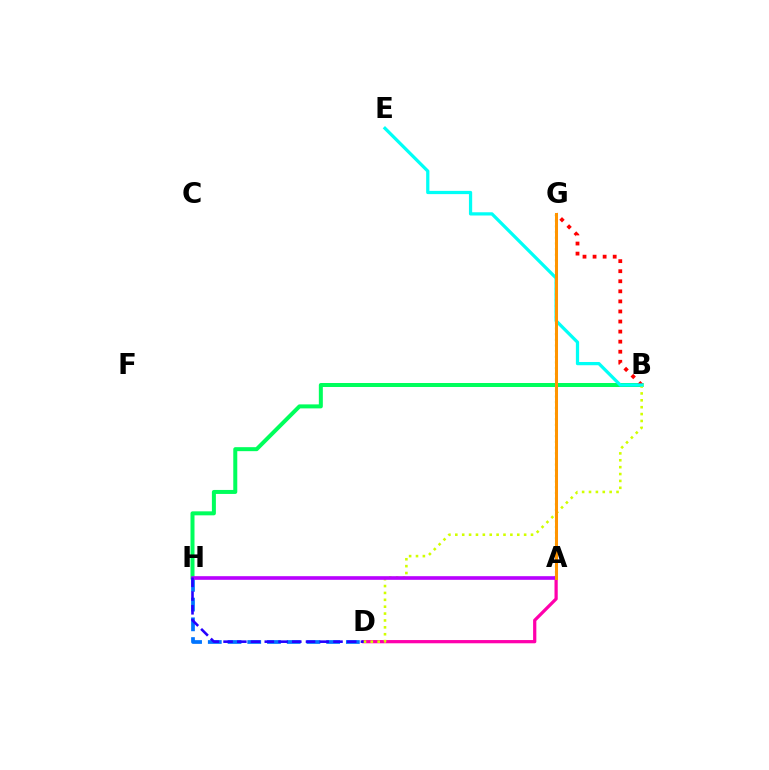{('A', 'D'): [{'color': '#ff00ac', 'line_style': 'solid', 'thickness': 2.33}], ('B', 'H'): [{'color': '#00ff5c', 'line_style': 'solid', 'thickness': 2.88}], ('B', 'D'): [{'color': '#d1ff00', 'line_style': 'dotted', 'thickness': 1.87}], ('D', 'H'): [{'color': '#0074ff', 'line_style': 'dashed', 'thickness': 2.68}, {'color': '#2500ff', 'line_style': 'dashed', 'thickness': 1.87}], ('B', 'G'): [{'color': '#ff0000', 'line_style': 'dotted', 'thickness': 2.73}], ('A', 'G'): [{'color': '#3dff00', 'line_style': 'dotted', 'thickness': 1.54}, {'color': '#ff9400', 'line_style': 'solid', 'thickness': 2.18}], ('A', 'H'): [{'color': '#b900ff', 'line_style': 'solid', 'thickness': 2.61}], ('B', 'E'): [{'color': '#00fff6', 'line_style': 'solid', 'thickness': 2.34}]}